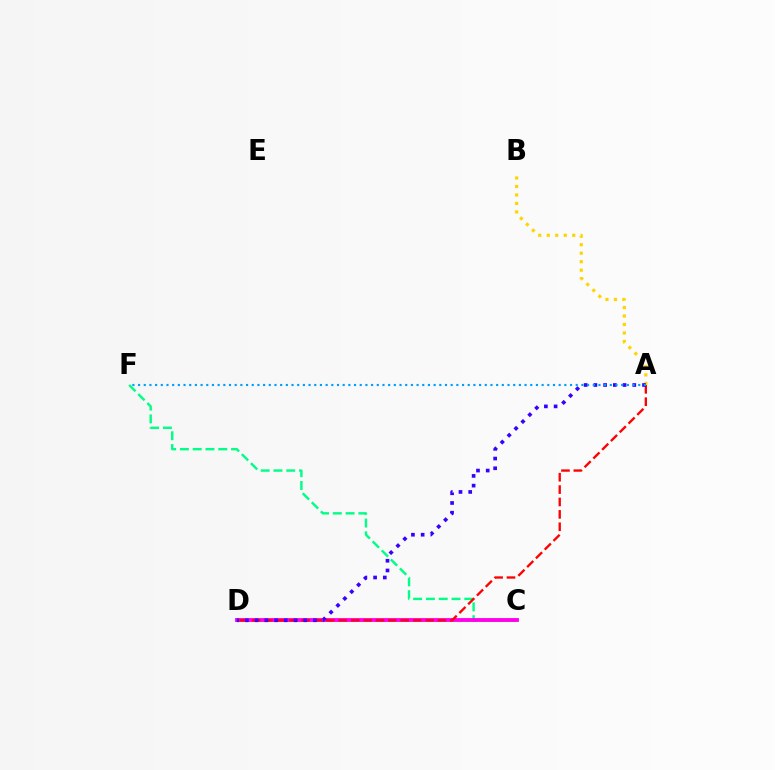{('C', 'D'): [{'color': '#4fff00', 'line_style': 'dotted', 'thickness': 2.08}, {'color': '#ff00ed', 'line_style': 'solid', 'thickness': 2.77}], ('C', 'F'): [{'color': '#00ff86', 'line_style': 'dashed', 'thickness': 1.74}], ('A', 'B'): [{'color': '#ffd500', 'line_style': 'dotted', 'thickness': 2.3}], ('A', 'D'): [{'color': '#ff0000', 'line_style': 'dashed', 'thickness': 1.68}, {'color': '#3700ff', 'line_style': 'dotted', 'thickness': 2.64}], ('A', 'F'): [{'color': '#009eff', 'line_style': 'dotted', 'thickness': 1.54}]}